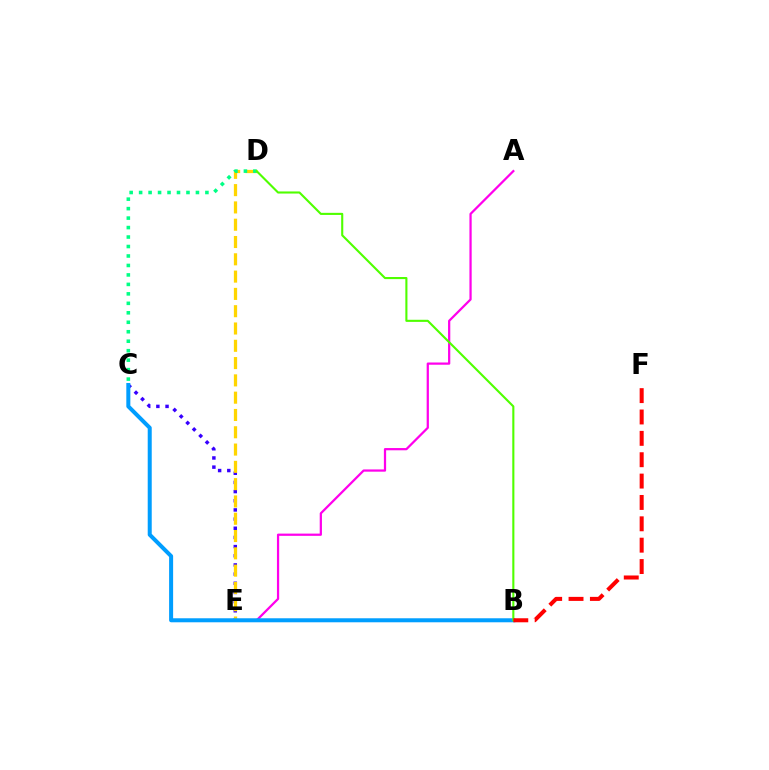{('A', 'E'): [{'color': '#ff00ed', 'line_style': 'solid', 'thickness': 1.61}], ('C', 'E'): [{'color': '#3700ff', 'line_style': 'dotted', 'thickness': 2.49}], ('D', 'E'): [{'color': '#ffd500', 'line_style': 'dashed', 'thickness': 2.35}], ('C', 'D'): [{'color': '#00ff86', 'line_style': 'dotted', 'thickness': 2.57}], ('B', 'C'): [{'color': '#009eff', 'line_style': 'solid', 'thickness': 2.89}], ('B', 'D'): [{'color': '#4fff00', 'line_style': 'solid', 'thickness': 1.52}], ('B', 'F'): [{'color': '#ff0000', 'line_style': 'dashed', 'thickness': 2.9}]}